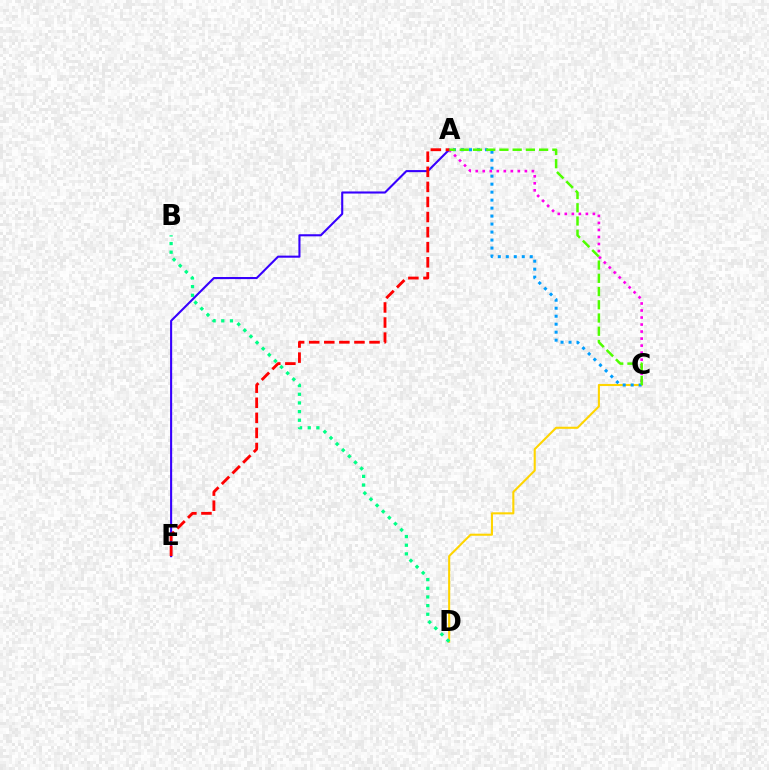{('C', 'D'): [{'color': '#ffd500', 'line_style': 'solid', 'thickness': 1.5}], ('A', 'C'): [{'color': '#009eff', 'line_style': 'dotted', 'thickness': 2.17}, {'color': '#ff00ed', 'line_style': 'dotted', 'thickness': 1.91}, {'color': '#4fff00', 'line_style': 'dashed', 'thickness': 1.8}], ('A', 'E'): [{'color': '#3700ff', 'line_style': 'solid', 'thickness': 1.51}, {'color': '#ff0000', 'line_style': 'dashed', 'thickness': 2.05}], ('B', 'D'): [{'color': '#00ff86', 'line_style': 'dotted', 'thickness': 2.35}]}